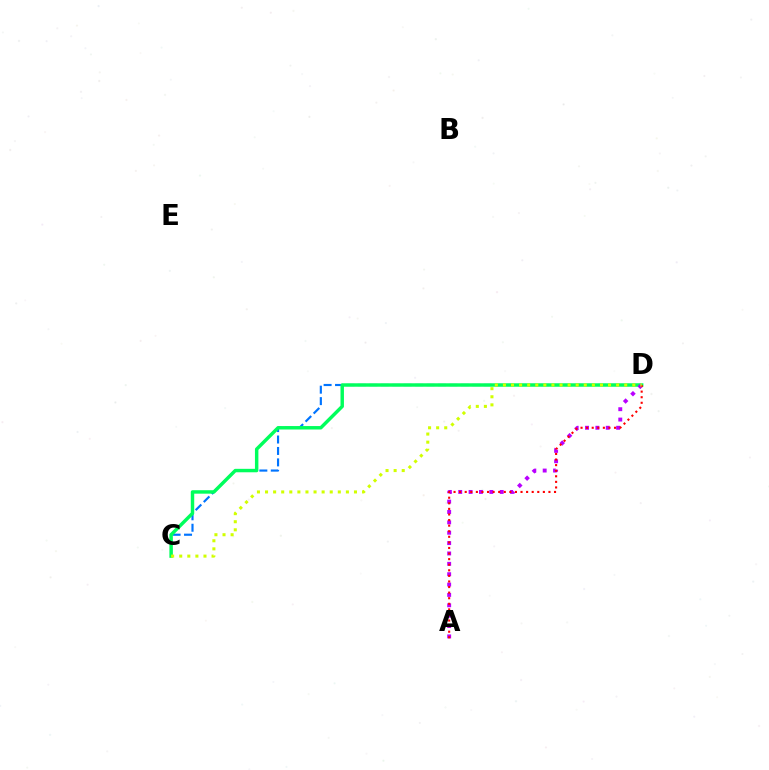{('C', 'D'): [{'color': '#0074ff', 'line_style': 'dashed', 'thickness': 1.55}, {'color': '#00ff5c', 'line_style': 'solid', 'thickness': 2.48}, {'color': '#d1ff00', 'line_style': 'dotted', 'thickness': 2.2}], ('A', 'D'): [{'color': '#b900ff', 'line_style': 'dotted', 'thickness': 2.82}, {'color': '#ff0000', 'line_style': 'dotted', 'thickness': 1.52}]}